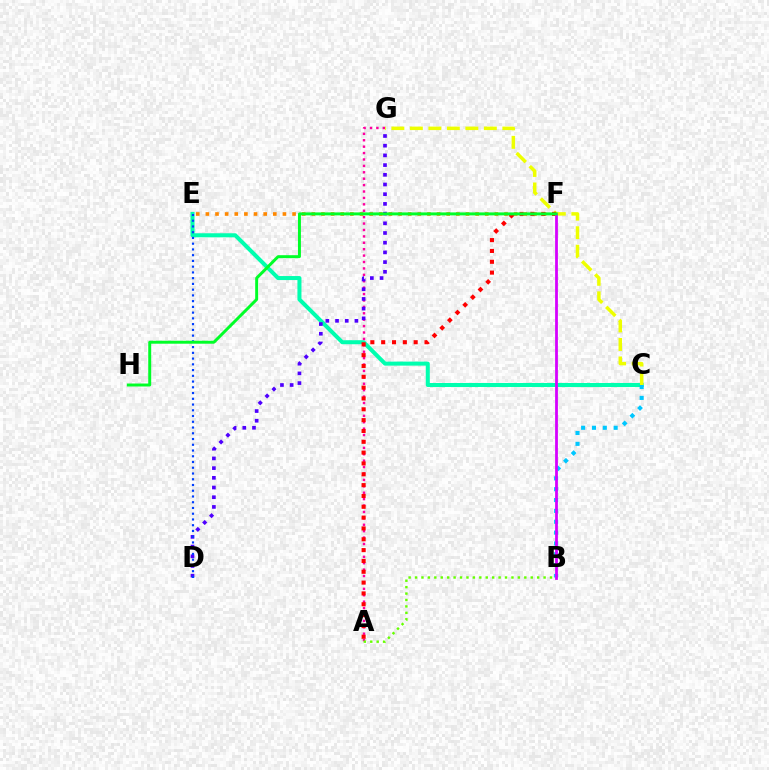{('C', 'E'): [{'color': '#00ffaf', 'line_style': 'solid', 'thickness': 2.9}], ('C', 'G'): [{'color': '#eeff00', 'line_style': 'dashed', 'thickness': 2.51}], ('E', 'F'): [{'color': '#ff8800', 'line_style': 'dotted', 'thickness': 2.62}], ('A', 'G'): [{'color': '#ff00a0', 'line_style': 'dotted', 'thickness': 1.74}], ('D', 'G'): [{'color': '#4f00ff', 'line_style': 'dotted', 'thickness': 2.64}], ('B', 'C'): [{'color': '#00c7ff', 'line_style': 'dotted', 'thickness': 2.95}], ('A', 'F'): [{'color': '#ff0000', 'line_style': 'dotted', 'thickness': 2.94}], ('D', 'E'): [{'color': '#003fff', 'line_style': 'dotted', 'thickness': 1.56}], ('A', 'B'): [{'color': '#66ff00', 'line_style': 'dotted', 'thickness': 1.75}], ('B', 'F'): [{'color': '#d600ff', 'line_style': 'solid', 'thickness': 2.0}], ('F', 'H'): [{'color': '#00ff27', 'line_style': 'solid', 'thickness': 2.13}]}